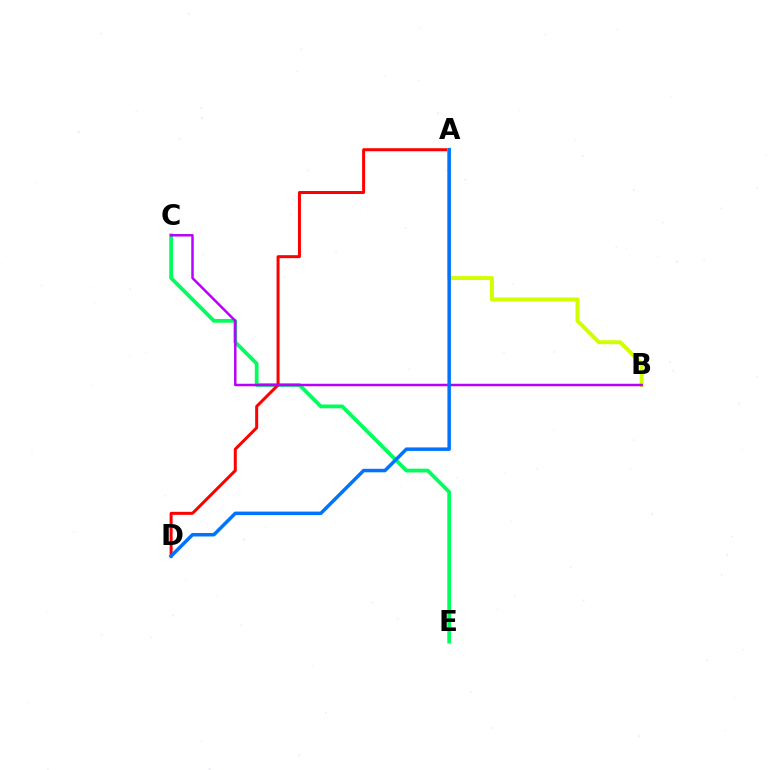{('C', 'E'): [{'color': '#00ff5c', 'line_style': 'solid', 'thickness': 2.71}], ('A', 'D'): [{'color': '#ff0000', 'line_style': 'solid', 'thickness': 2.16}, {'color': '#0074ff', 'line_style': 'solid', 'thickness': 2.52}], ('A', 'B'): [{'color': '#d1ff00', 'line_style': 'solid', 'thickness': 2.85}], ('B', 'C'): [{'color': '#b900ff', 'line_style': 'solid', 'thickness': 1.79}]}